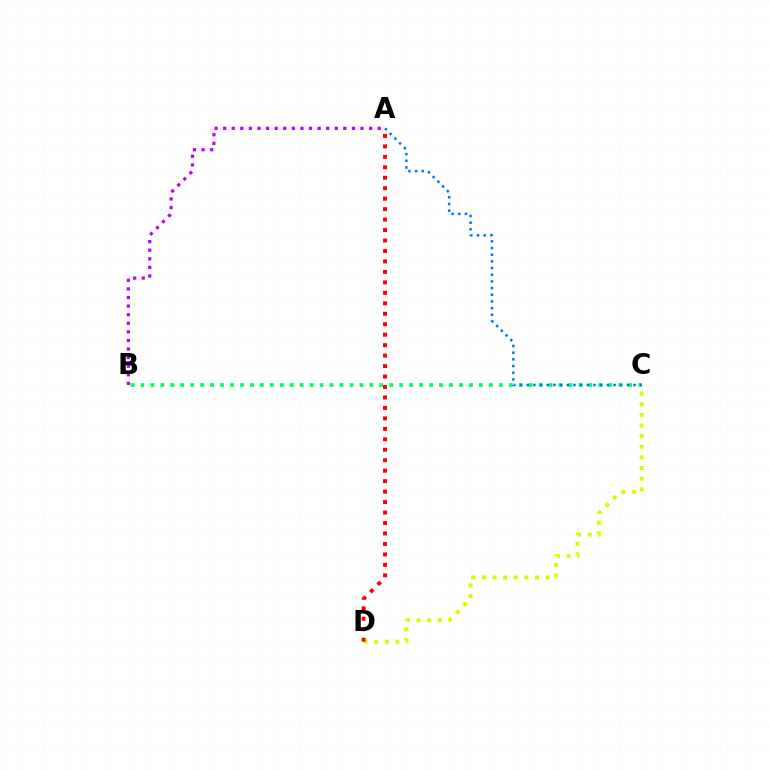{('B', 'C'): [{'color': '#00ff5c', 'line_style': 'dotted', 'thickness': 2.7}], ('A', 'C'): [{'color': '#0074ff', 'line_style': 'dotted', 'thickness': 1.81}], ('C', 'D'): [{'color': '#d1ff00', 'line_style': 'dotted', 'thickness': 2.88}], ('A', 'D'): [{'color': '#ff0000', 'line_style': 'dotted', 'thickness': 2.84}], ('A', 'B'): [{'color': '#b900ff', 'line_style': 'dotted', 'thickness': 2.33}]}